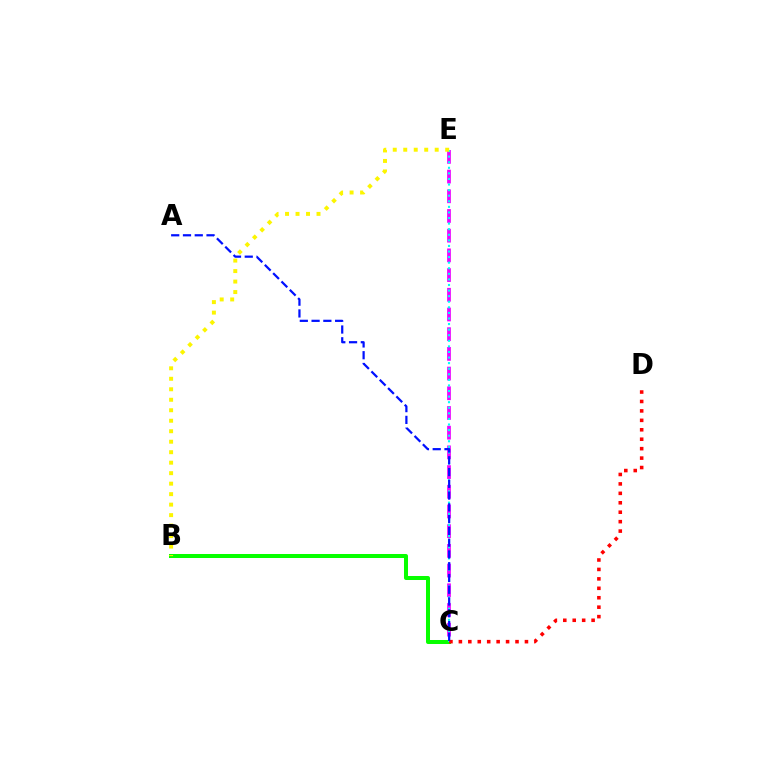{('B', 'C'): [{'color': '#08ff00', 'line_style': 'solid', 'thickness': 2.88}], ('C', 'E'): [{'color': '#ee00ff', 'line_style': 'dashed', 'thickness': 2.68}, {'color': '#00fff6', 'line_style': 'dotted', 'thickness': 1.52}], ('C', 'D'): [{'color': '#ff0000', 'line_style': 'dotted', 'thickness': 2.56}], ('A', 'C'): [{'color': '#0010ff', 'line_style': 'dashed', 'thickness': 1.6}], ('B', 'E'): [{'color': '#fcf500', 'line_style': 'dotted', 'thickness': 2.85}]}